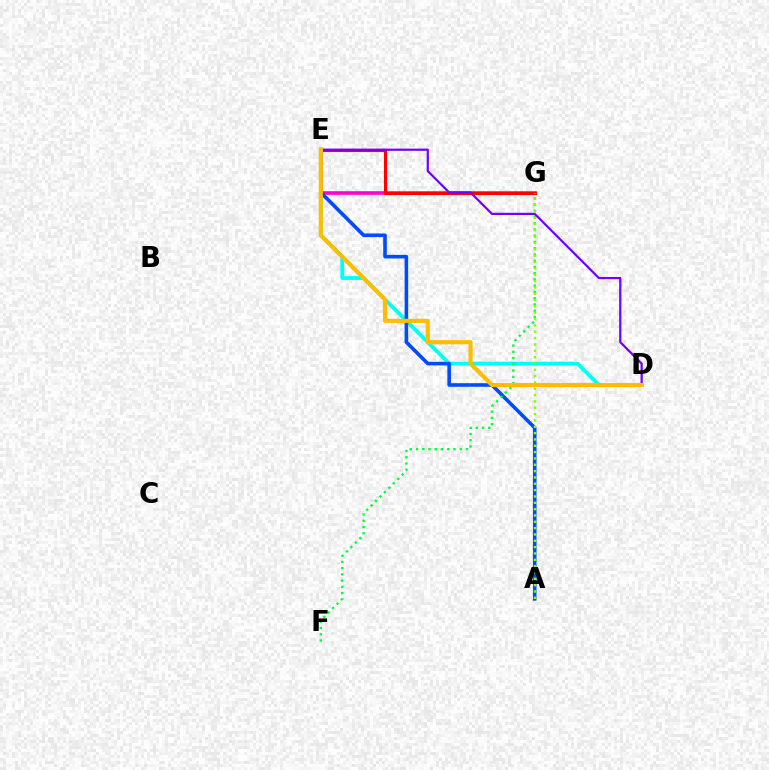{('D', 'E'): [{'color': '#00fff6', 'line_style': 'solid', 'thickness': 2.71}, {'color': '#7200ff', 'line_style': 'solid', 'thickness': 1.59}, {'color': '#ffbd00', 'line_style': 'solid', 'thickness': 2.97}], ('E', 'G'): [{'color': '#ff00cf', 'line_style': 'solid', 'thickness': 2.59}, {'color': '#ff0000', 'line_style': 'solid', 'thickness': 2.24}], ('A', 'E'): [{'color': '#004bff', 'line_style': 'solid', 'thickness': 2.59}], ('F', 'G'): [{'color': '#00ff39', 'line_style': 'dotted', 'thickness': 1.7}], ('A', 'G'): [{'color': '#84ff00', 'line_style': 'dotted', 'thickness': 1.72}]}